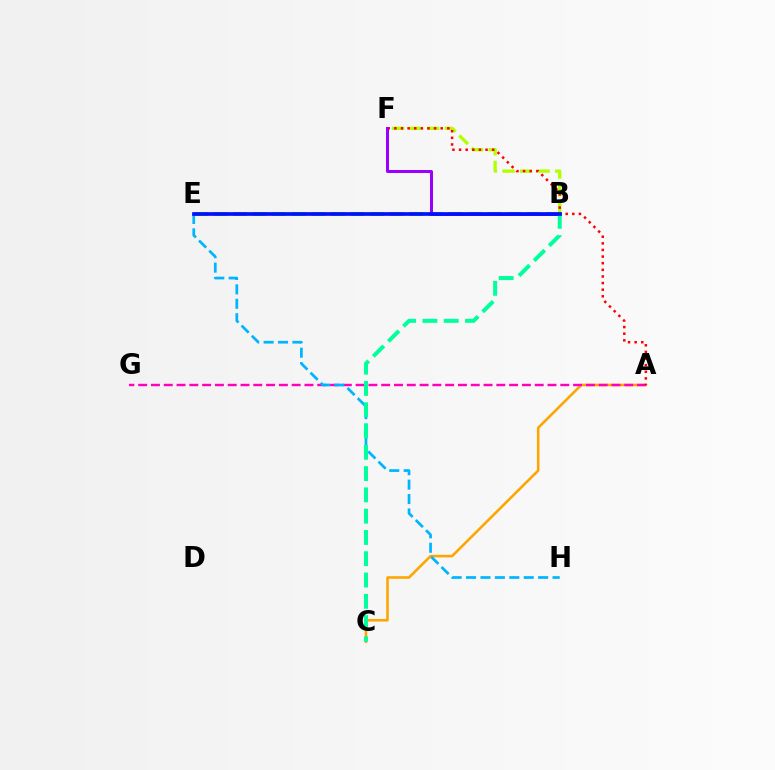{('B', 'F'): [{'color': '#b3ff00', 'line_style': 'dashed', 'thickness': 2.39}, {'color': '#9b00ff', 'line_style': 'solid', 'thickness': 2.16}], ('A', 'C'): [{'color': '#ffa500', 'line_style': 'solid', 'thickness': 1.86}], ('B', 'E'): [{'color': '#08ff00', 'line_style': 'dashed', 'thickness': 2.66}, {'color': '#0010ff', 'line_style': 'solid', 'thickness': 2.65}], ('A', 'G'): [{'color': '#ff00bd', 'line_style': 'dashed', 'thickness': 1.74}], ('E', 'H'): [{'color': '#00b5ff', 'line_style': 'dashed', 'thickness': 1.96}], ('A', 'F'): [{'color': '#ff0000', 'line_style': 'dotted', 'thickness': 1.8}], ('B', 'C'): [{'color': '#00ff9d', 'line_style': 'dashed', 'thickness': 2.89}]}